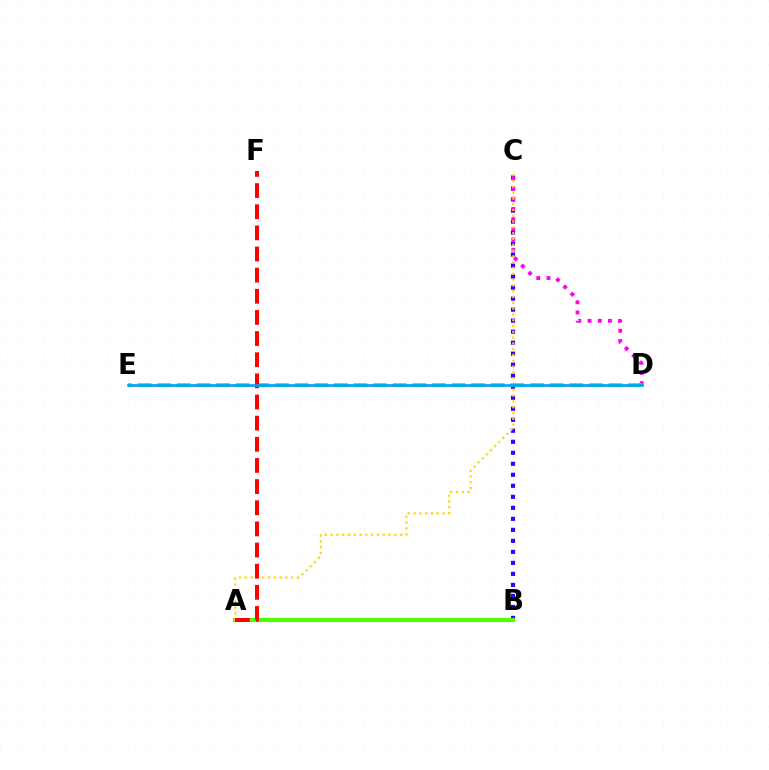{('B', 'C'): [{'color': '#3700ff', 'line_style': 'dotted', 'thickness': 2.99}], ('C', 'D'): [{'color': '#ff00ed', 'line_style': 'dotted', 'thickness': 2.77}], ('A', 'B'): [{'color': '#4fff00', 'line_style': 'solid', 'thickness': 2.98}], ('A', 'C'): [{'color': '#ffd500', 'line_style': 'dotted', 'thickness': 1.58}], ('D', 'E'): [{'color': '#00ff86', 'line_style': 'dashed', 'thickness': 2.67}, {'color': '#009eff', 'line_style': 'solid', 'thickness': 1.9}], ('A', 'F'): [{'color': '#ff0000', 'line_style': 'dashed', 'thickness': 2.87}]}